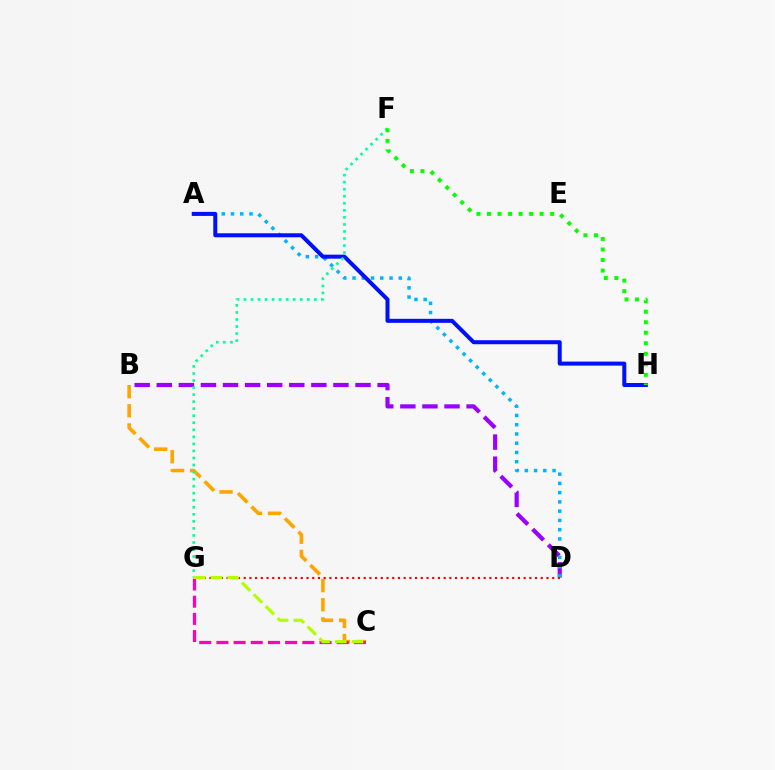{('B', 'C'): [{'color': '#ffa500', 'line_style': 'dashed', 'thickness': 2.6}], ('B', 'D'): [{'color': '#9b00ff', 'line_style': 'dashed', 'thickness': 3.0}], ('A', 'D'): [{'color': '#00b5ff', 'line_style': 'dotted', 'thickness': 2.51}], ('A', 'H'): [{'color': '#0010ff', 'line_style': 'solid', 'thickness': 2.89}], ('F', 'G'): [{'color': '#00ff9d', 'line_style': 'dotted', 'thickness': 1.91}], ('D', 'G'): [{'color': '#ff0000', 'line_style': 'dotted', 'thickness': 1.55}], ('F', 'H'): [{'color': '#08ff00', 'line_style': 'dotted', 'thickness': 2.86}], ('C', 'G'): [{'color': '#ff00bd', 'line_style': 'dashed', 'thickness': 2.33}, {'color': '#b3ff00', 'line_style': 'dashed', 'thickness': 2.28}]}